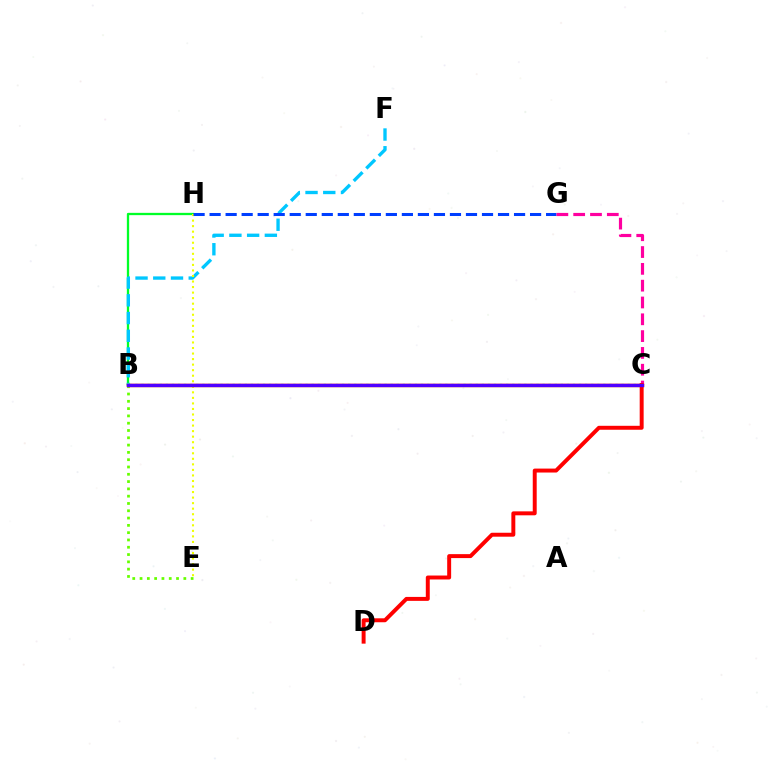{('B', 'C'): [{'color': '#d600ff', 'line_style': 'solid', 'thickness': 1.73}, {'color': '#00ffaf', 'line_style': 'dotted', 'thickness': 1.65}, {'color': '#ff8800', 'line_style': 'solid', 'thickness': 2.51}, {'color': '#4f00ff', 'line_style': 'solid', 'thickness': 2.39}], ('B', 'H'): [{'color': '#00ff27', 'line_style': 'solid', 'thickness': 1.65}], ('B', 'F'): [{'color': '#00c7ff', 'line_style': 'dashed', 'thickness': 2.41}], ('B', 'E'): [{'color': '#66ff00', 'line_style': 'dotted', 'thickness': 1.98}], ('E', 'H'): [{'color': '#eeff00', 'line_style': 'dotted', 'thickness': 1.51}], ('G', 'H'): [{'color': '#003fff', 'line_style': 'dashed', 'thickness': 2.18}], ('C', 'G'): [{'color': '#ff00a0', 'line_style': 'dashed', 'thickness': 2.28}], ('C', 'D'): [{'color': '#ff0000', 'line_style': 'solid', 'thickness': 2.84}]}